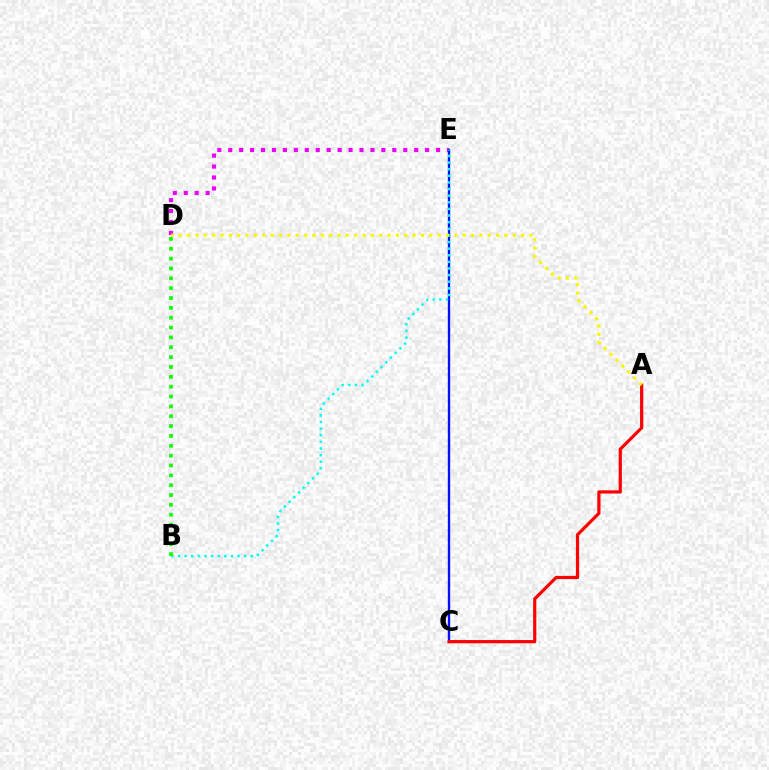{('D', 'E'): [{'color': '#ee00ff', 'line_style': 'dotted', 'thickness': 2.97}], ('C', 'E'): [{'color': '#0010ff', 'line_style': 'solid', 'thickness': 1.69}], ('B', 'E'): [{'color': '#00fff6', 'line_style': 'dotted', 'thickness': 1.8}], ('A', 'C'): [{'color': '#ff0000', 'line_style': 'solid', 'thickness': 2.3}], ('B', 'D'): [{'color': '#08ff00', 'line_style': 'dotted', 'thickness': 2.68}], ('A', 'D'): [{'color': '#fcf500', 'line_style': 'dotted', 'thickness': 2.27}]}